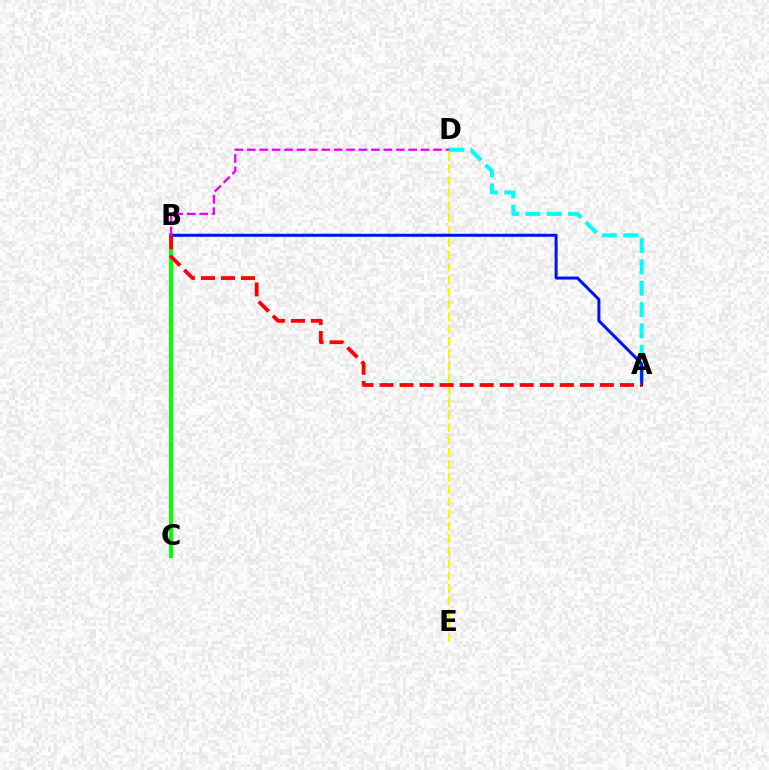{('B', 'C'): [{'color': '#08ff00', 'line_style': 'solid', 'thickness': 2.92}], ('D', 'E'): [{'color': '#fcf500', 'line_style': 'dashed', 'thickness': 1.68}], ('A', 'D'): [{'color': '#00fff6', 'line_style': 'dashed', 'thickness': 2.9}], ('A', 'B'): [{'color': '#0010ff', 'line_style': 'solid', 'thickness': 2.15}, {'color': '#ff0000', 'line_style': 'dashed', 'thickness': 2.72}], ('B', 'D'): [{'color': '#ee00ff', 'line_style': 'dashed', 'thickness': 1.69}]}